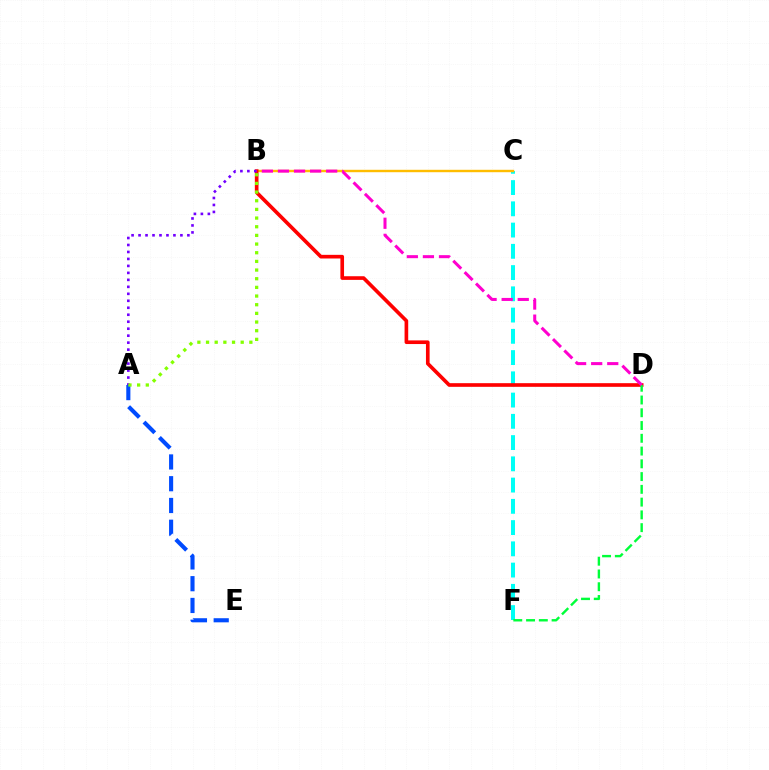{('C', 'F'): [{'color': '#00fff6', 'line_style': 'dashed', 'thickness': 2.89}], ('A', 'E'): [{'color': '#004bff', 'line_style': 'dashed', 'thickness': 2.96}], ('B', 'C'): [{'color': '#ffbd00', 'line_style': 'solid', 'thickness': 1.74}], ('B', 'D'): [{'color': '#ff0000', 'line_style': 'solid', 'thickness': 2.63}, {'color': '#ff00cf', 'line_style': 'dashed', 'thickness': 2.18}], ('A', 'B'): [{'color': '#7200ff', 'line_style': 'dotted', 'thickness': 1.9}, {'color': '#84ff00', 'line_style': 'dotted', 'thickness': 2.35}], ('D', 'F'): [{'color': '#00ff39', 'line_style': 'dashed', 'thickness': 1.73}]}